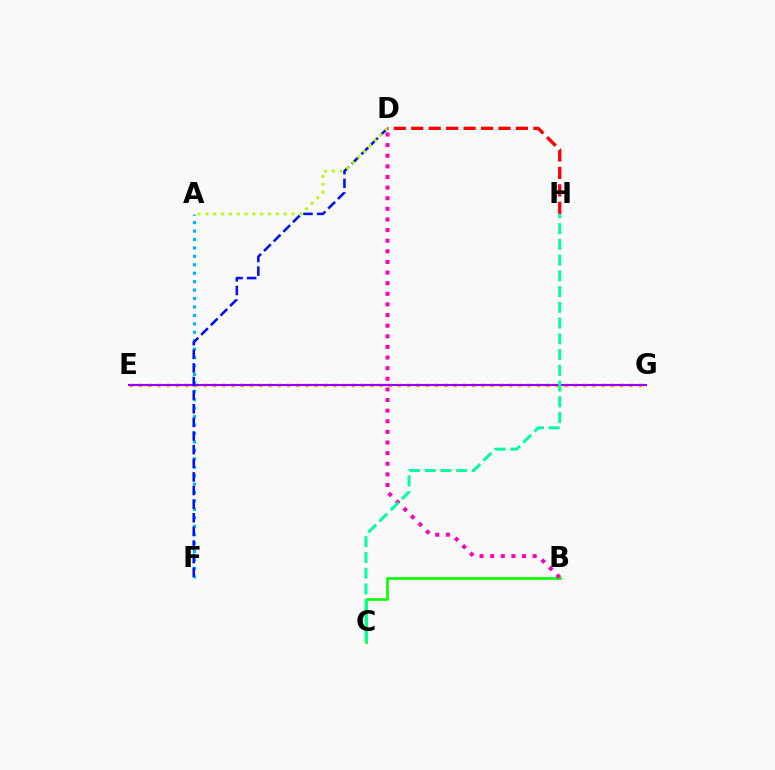{('E', 'G'): [{'color': '#ffa500', 'line_style': 'dotted', 'thickness': 2.51}, {'color': '#9b00ff', 'line_style': 'solid', 'thickness': 1.51}], ('A', 'F'): [{'color': '#00b5ff', 'line_style': 'dotted', 'thickness': 2.29}], ('B', 'C'): [{'color': '#08ff00', 'line_style': 'solid', 'thickness': 1.9}], ('B', 'D'): [{'color': '#ff00bd', 'line_style': 'dotted', 'thickness': 2.89}], ('D', 'F'): [{'color': '#0010ff', 'line_style': 'dashed', 'thickness': 1.85}], ('C', 'H'): [{'color': '#00ff9d', 'line_style': 'dashed', 'thickness': 2.14}], ('A', 'D'): [{'color': '#b3ff00', 'line_style': 'dotted', 'thickness': 2.13}], ('D', 'H'): [{'color': '#ff0000', 'line_style': 'dashed', 'thickness': 2.37}]}